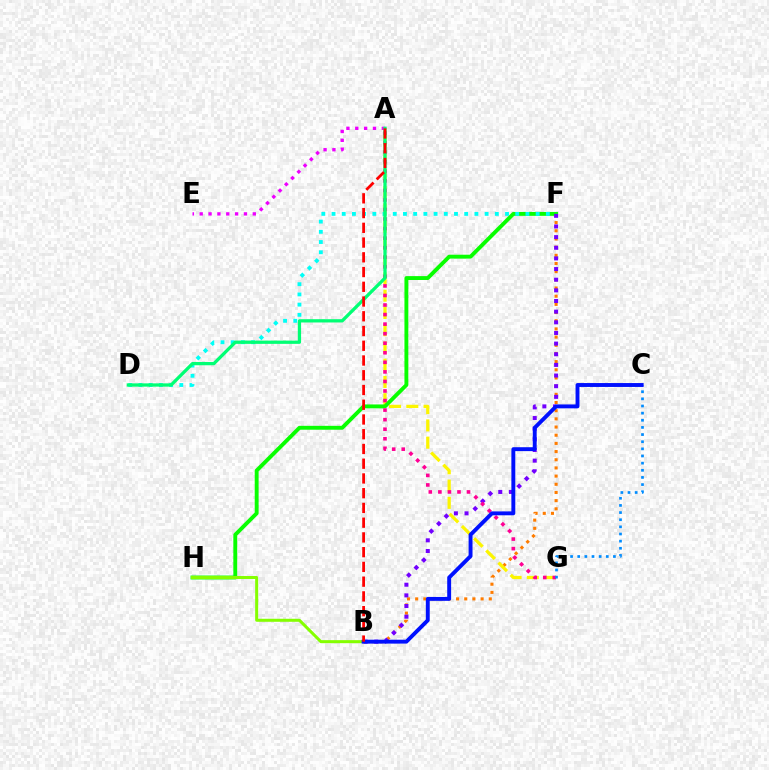{('B', 'F'): [{'color': '#ff7c00', 'line_style': 'dotted', 'thickness': 2.22}, {'color': '#7200ff', 'line_style': 'dotted', 'thickness': 2.89}], ('A', 'G'): [{'color': '#fcf500', 'line_style': 'dashed', 'thickness': 2.34}, {'color': '#ff0094', 'line_style': 'dotted', 'thickness': 2.6}], ('F', 'H'): [{'color': '#08ff00', 'line_style': 'solid', 'thickness': 2.8}], ('D', 'F'): [{'color': '#00fff6', 'line_style': 'dotted', 'thickness': 2.77}], ('A', 'E'): [{'color': '#ee00ff', 'line_style': 'dotted', 'thickness': 2.4}], ('A', 'D'): [{'color': '#00ff74', 'line_style': 'solid', 'thickness': 2.36}], ('C', 'G'): [{'color': '#008cff', 'line_style': 'dotted', 'thickness': 1.94}], ('B', 'H'): [{'color': '#84ff00', 'line_style': 'solid', 'thickness': 2.17}], ('B', 'C'): [{'color': '#0010ff', 'line_style': 'solid', 'thickness': 2.81}], ('A', 'B'): [{'color': '#ff0000', 'line_style': 'dashed', 'thickness': 2.0}]}